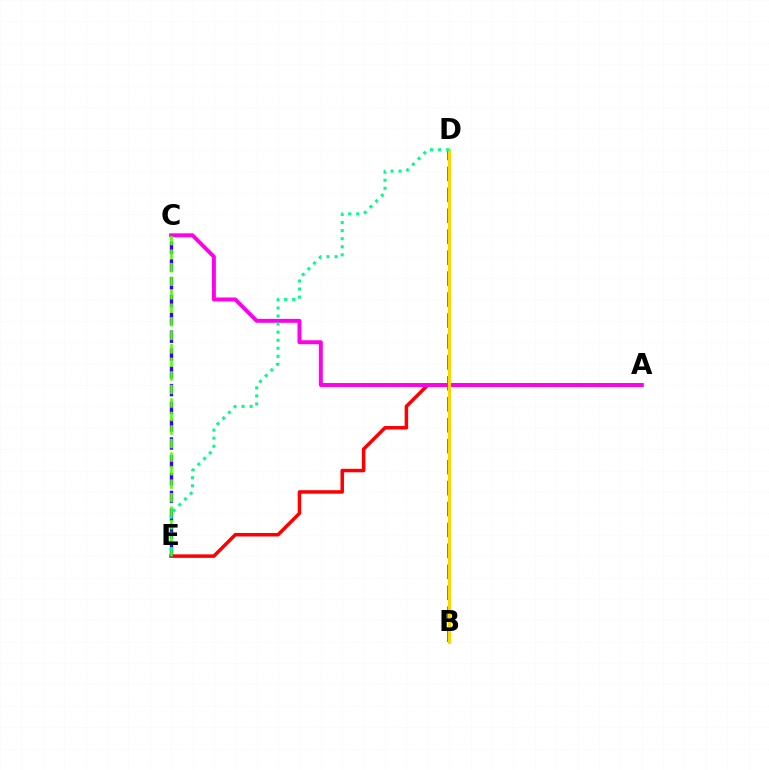{('A', 'E'): [{'color': '#ff0000', 'line_style': 'solid', 'thickness': 2.52}], ('B', 'D'): [{'color': '#009eff', 'line_style': 'dashed', 'thickness': 2.85}, {'color': '#ffd500', 'line_style': 'solid', 'thickness': 2.21}], ('C', 'E'): [{'color': '#3700ff', 'line_style': 'dashed', 'thickness': 2.42}, {'color': '#4fff00', 'line_style': 'dashed', 'thickness': 1.84}], ('A', 'C'): [{'color': '#ff00ed', 'line_style': 'solid', 'thickness': 2.83}], ('D', 'E'): [{'color': '#00ff86', 'line_style': 'dotted', 'thickness': 2.19}]}